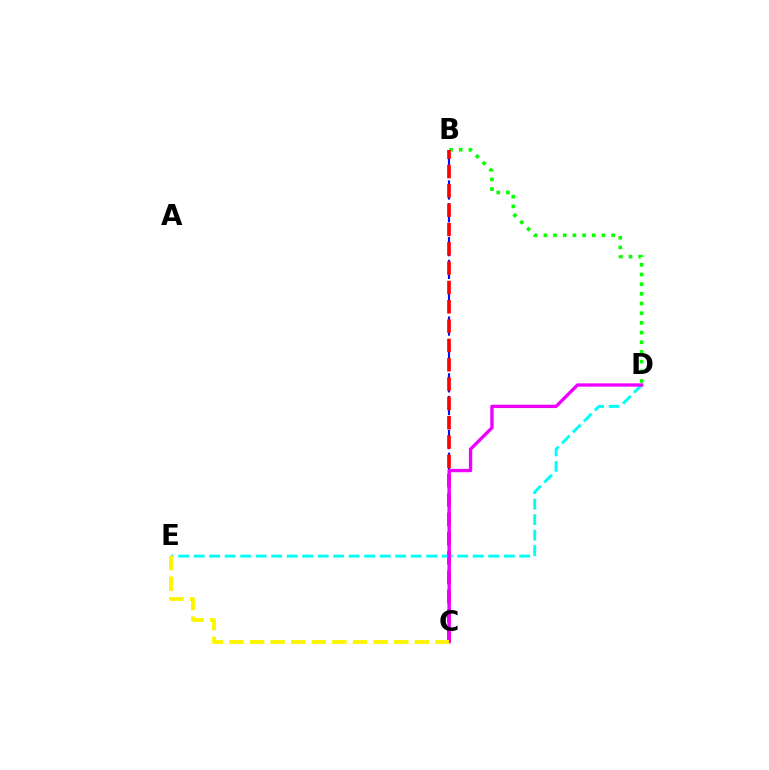{('B', 'C'): [{'color': '#0010ff', 'line_style': 'dashed', 'thickness': 1.54}, {'color': '#ff0000', 'line_style': 'dashed', 'thickness': 2.62}], ('B', 'D'): [{'color': '#08ff00', 'line_style': 'dotted', 'thickness': 2.63}], ('D', 'E'): [{'color': '#00fff6', 'line_style': 'dashed', 'thickness': 2.11}], ('C', 'D'): [{'color': '#ee00ff', 'line_style': 'solid', 'thickness': 2.4}], ('C', 'E'): [{'color': '#fcf500', 'line_style': 'dashed', 'thickness': 2.8}]}